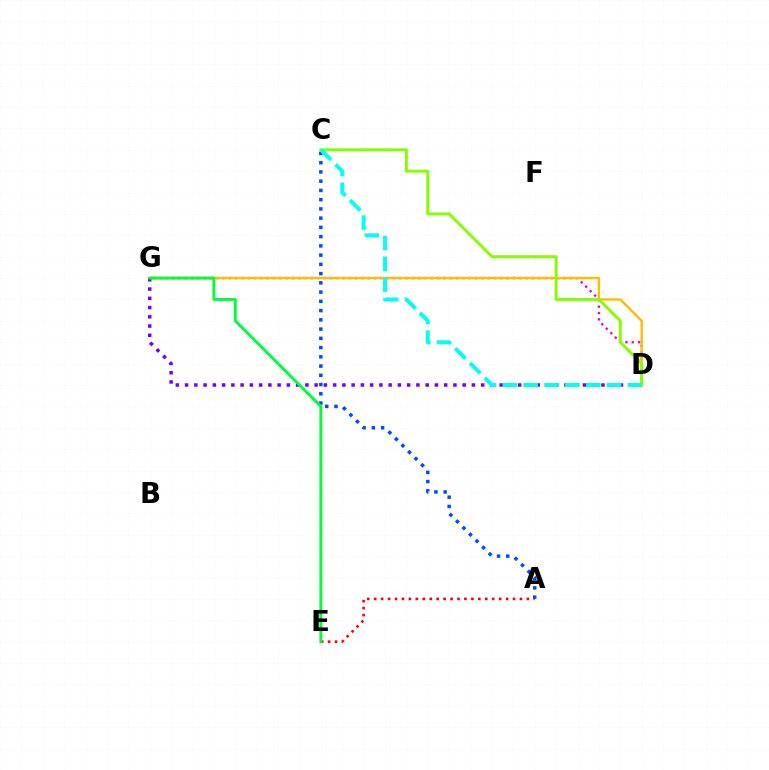{('A', 'E'): [{'color': '#ff0000', 'line_style': 'dotted', 'thickness': 1.89}], ('D', 'G'): [{'color': '#ff00cf', 'line_style': 'dotted', 'thickness': 1.72}, {'color': '#ffbd00', 'line_style': 'solid', 'thickness': 1.74}, {'color': '#7200ff', 'line_style': 'dotted', 'thickness': 2.51}], ('A', 'C'): [{'color': '#004bff', 'line_style': 'dotted', 'thickness': 2.51}], ('E', 'G'): [{'color': '#00ff39', 'line_style': 'solid', 'thickness': 2.09}], ('C', 'D'): [{'color': '#84ff00', 'line_style': 'solid', 'thickness': 2.11}, {'color': '#00fff6', 'line_style': 'dashed', 'thickness': 2.83}]}